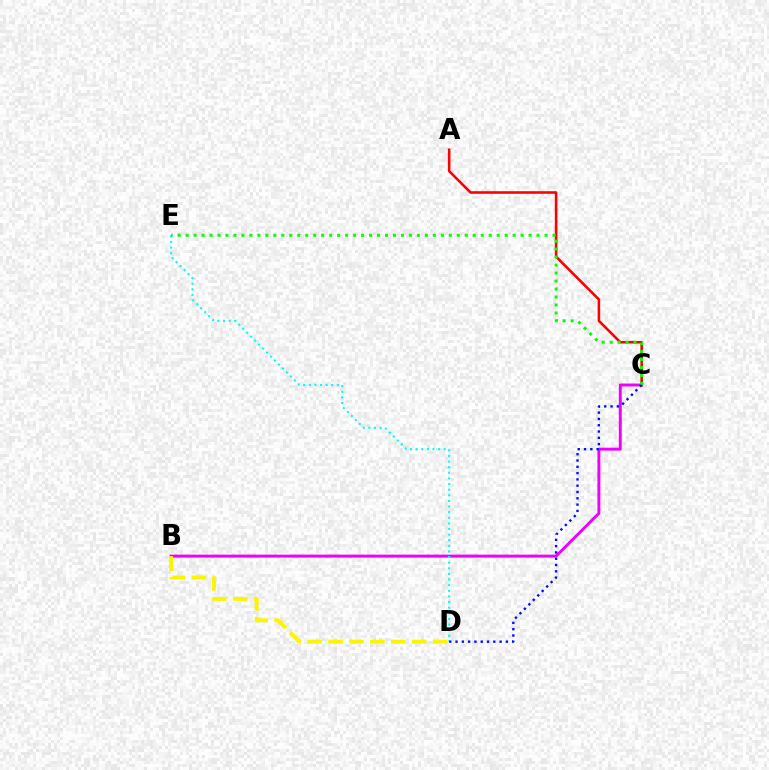{('A', 'C'): [{'color': '#ff0000', 'line_style': 'solid', 'thickness': 1.86}], ('B', 'C'): [{'color': '#ee00ff', 'line_style': 'solid', 'thickness': 2.11}], ('B', 'D'): [{'color': '#fcf500', 'line_style': 'dashed', 'thickness': 2.84}], ('D', 'E'): [{'color': '#00fff6', 'line_style': 'dotted', 'thickness': 1.53}], ('C', 'E'): [{'color': '#08ff00', 'line_style': 'dotted', 'thickness': 2.17}], ('C', 'D'): [{'color': '#0010ff', 'line_style': 'dotted', 'thickness': 1.71}]}